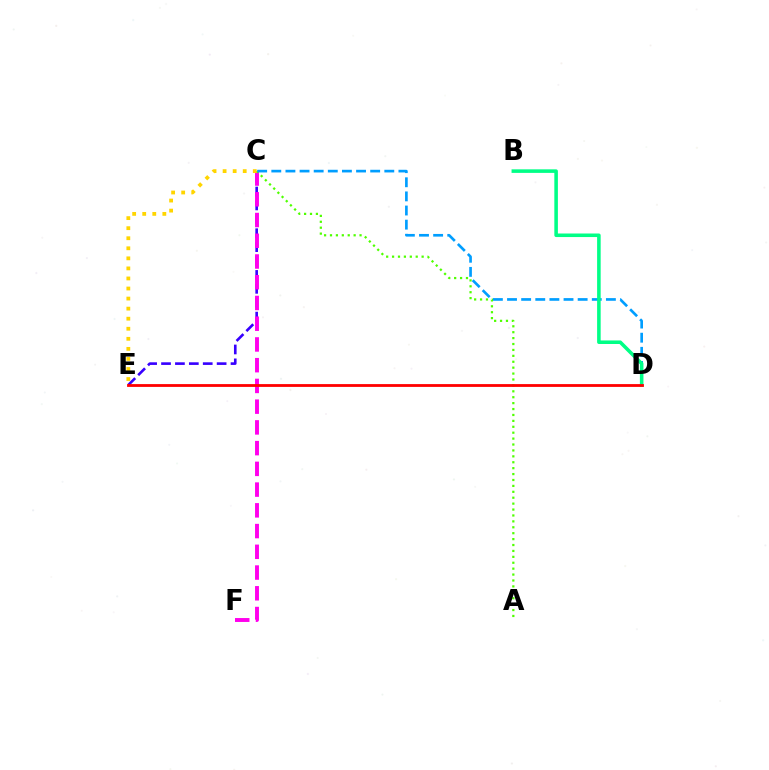{('C', 'E'): [{'color': '#3700ff', 'line_style': 'dashed', 'thickness': 1.89}, {'color': '#ffd500', 'line_style': 'dotted', 'thickness': 2.73}], ('C', 'F'): [{'color': '#ff00ed', 'line_style': 'dashed', 'thickness': 2.82}], ('A', 'C'): [{'color': '#4fff00', 'line_style': 'dotted', 'thickness': 1.61}], ('C', 'D'): [{'color': '#009eff', 'line_style': 'dashed', 'thickness': 1.92}], ('B', 'D'): [{'color': '#00ff86', 'line_style': 'solid', 'thickness': 2.56}], ('D', 'E'): [{'color': '#ff0000', 'line_style': 'solid', 'thickness': 2.02}]}